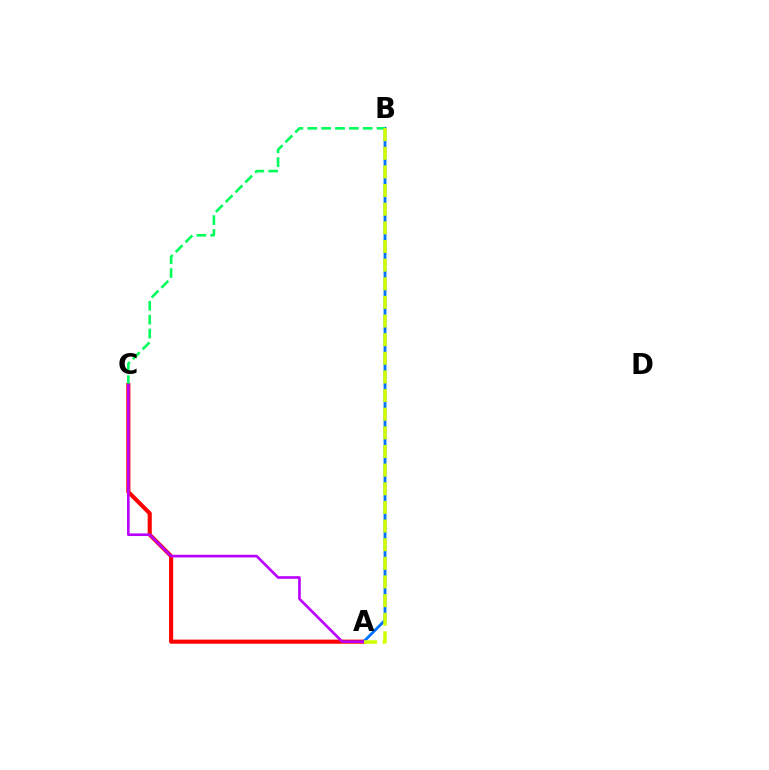{('A', 'C'): [{'color': '#ff0000', 'line_style': 'solid', 'thickness': 2.96}, {'color': '#b900ff', 'line_style': 'solid', 'thickness': 1.89}], ('A', 'B'): [{'color': '#0074ff', 'line_style': 'solid', 'thickness': 2.05}, {'color': '#d1ff00', 'line_style': 'dashed', 'thickness': 2.53}], ('B', 'C'): [{'color': '#00ff5c', 'line_style': 'dashed', 'thickness': 1.88}]}